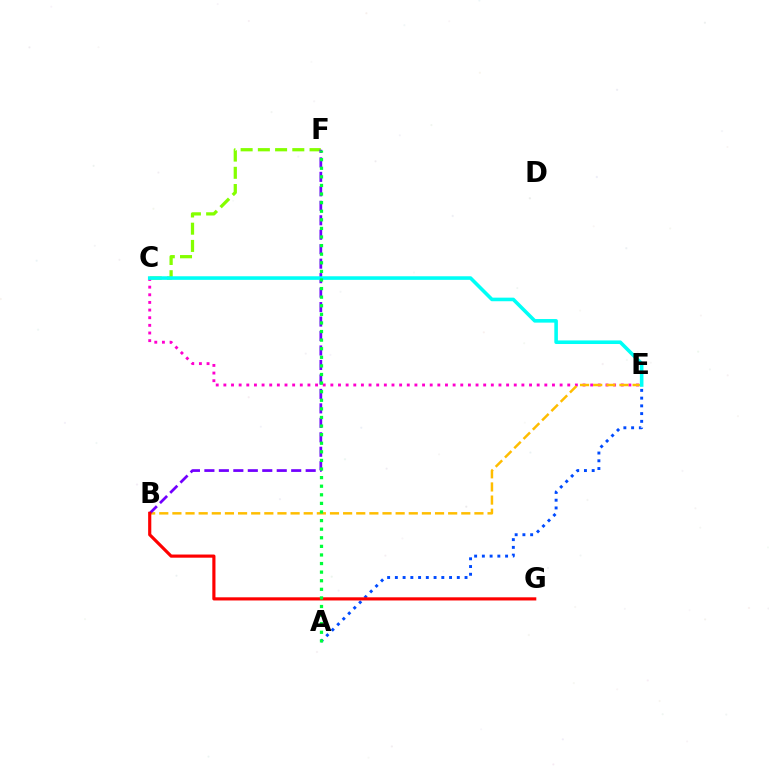{('C', 'F'): [{'color': '#84ff00', 'line_style': 'dashed', 'thickness': 2.34}], ('C', 'E'): [{'color': '#ff00cf', 'line_style': 'dotted', 'thickness': 2.08}, {'color': '#00fff6', 'line_style': 'solid', 'thickness': 2.58}], ('B', 'E'): [{'color': '#ffbd00', 'line_style': 'dashed', 'thickness': 1.78}], ('A', 'E'): [{'color': '#004bff', 'line_style': 'dotted', 'thickness': 2.1}], ('B', 'F'): [{'color': '#7200ff', 'line_style': 'dashed', 'thickness': 1.97}], ('B', 'G'): [{'color': '#ff0000', 'line_style': 'solid', 'thickness': 2.27}], ('A', 'F'): [{'color': '#00ff39', 'line_style': 'dotted', 'thickness': 2.33}]}